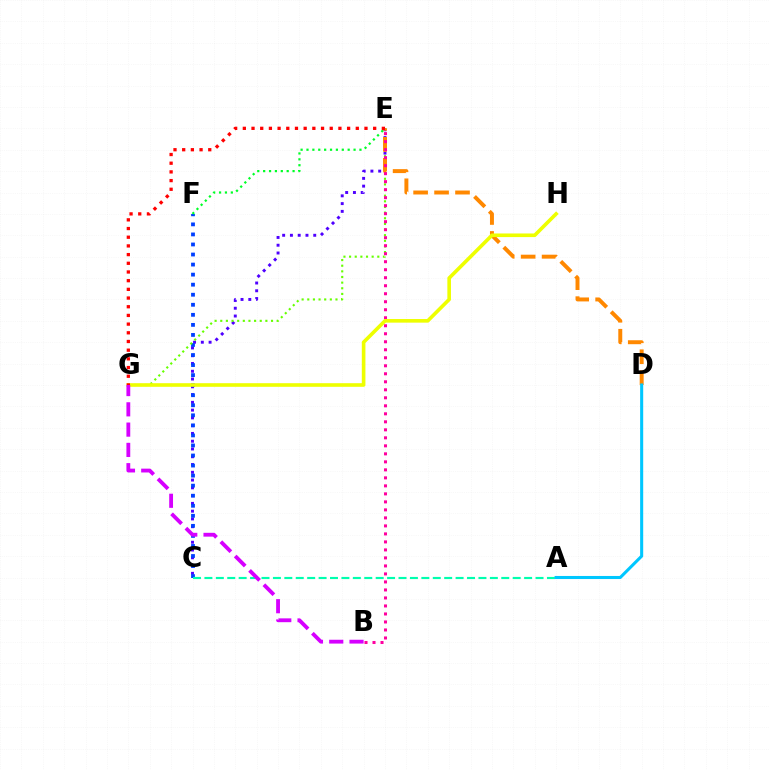{('C', 'E'): [{'color': '#4f00ff', 'line_style': 'dotted', 'thickness': 2.11}], ('C', 'F'): [{'color': '#003fff', 'line_style': 'dotted', 'thickness': 2.73}], ('E', 'G'): [{'color': '#66ff00', 'line_style': 'dotted', 'thickness': 1.53}, {'color': '#ff0000', 'line_style': 'dotted', 'thickness': 2.36}], ('D', 'E'): [{'color': '#ff8800', 'line_style': 'dashed', 'thickness': 2.85}], ('B', 'E'): [{'color': '#ff00a0', 'line_style': 'dotted', 'thickness': 2.18}], ('G', 'H'): [{'color': '#eeff00', 'line_style': 'solid', 'thickness': 2.61}], ('A', 'C'): [{'color': '#00ffaf', 'line_style': 'dashed', 'thickness': 1.55}], ('A', 'D'): [{'color': '#00c7ff', 'line_style': 'solid', 'thickness': 2.2}], ('B', 'G'): [{'color': '#d600ff', 'line_style': 'dashed', 'thickness': 2.76}], ('E', 'F'): [{'color': '#00ff27', 'line_style': 'dotted', 'thickness': 1.6}]}